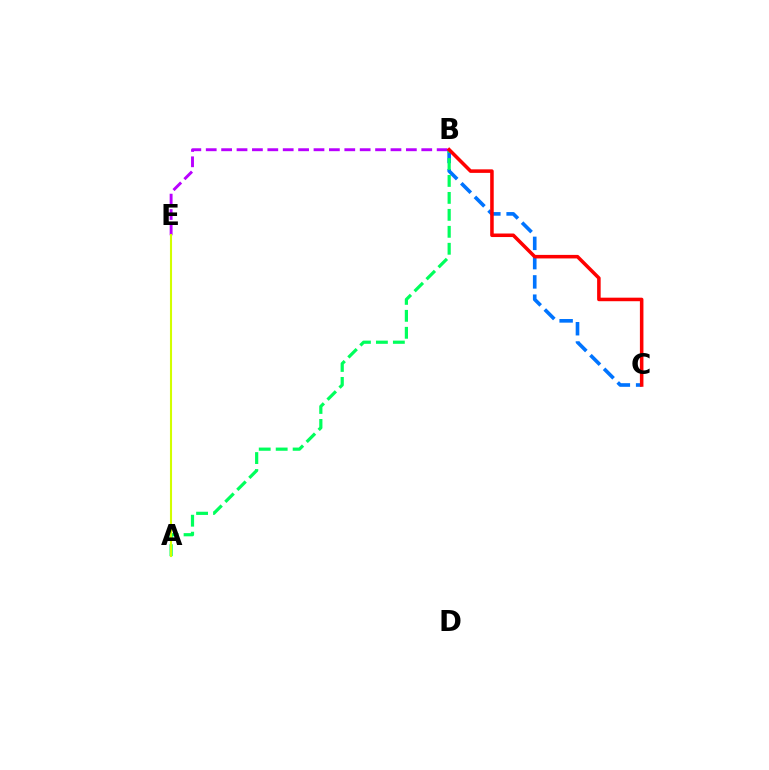{('B', 'C'): [{'color': '#0074ff', 'line_style': 'dashed', 'thickness': 2.62}, {'color': '#ff0000', 'line_style': 'solid', 'thickness': 2.55}], ('A', 'B'): [{'color': '#00ff5c', 'line_style': 'dashed', 'thickness': 2.3}], ('B', 'E'): [{'color': '#b900ff', 'line_style': 'dashed', 'thickness': 2.09}], ('A', 'E'): [{'color': '#d1ff00', 'line_style': 'solid', 'thickness': 1.51}]}